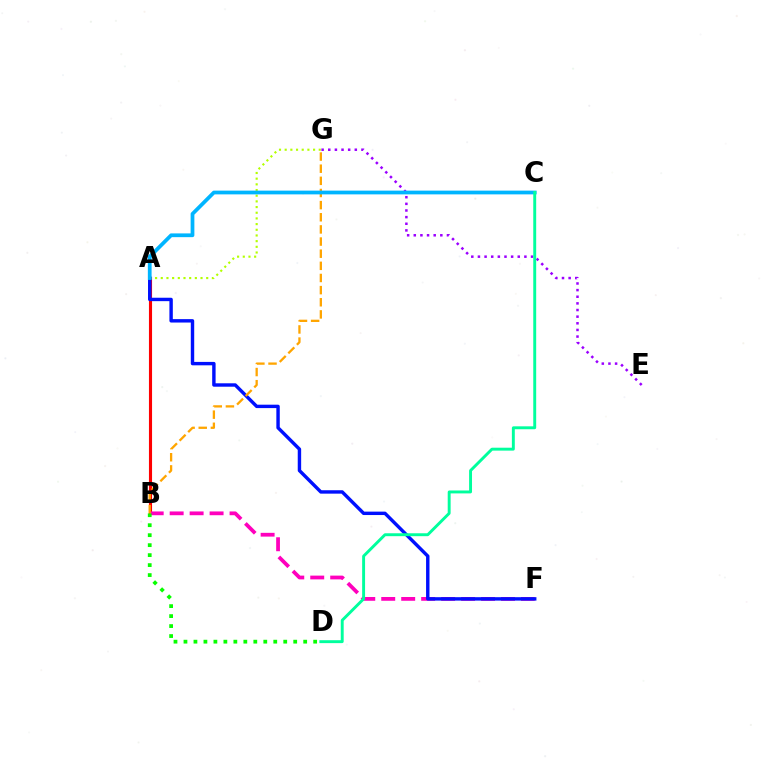{('A', 'B'): [{'color': '#ff0000', 'line_style': 'solid', 'thickness': 2.24}], ('B', 'F'): [{'color': '#ff00bd', 'line_style': 'dashed', 'thickness': 2.71}], ('A', 'G'): [{'color': '#b3ff00', 'line_style': 'dotted', 'thickness': 1.54}], ('B', 'D'): [{'color': '#08ff00', 'line_style': 'dotted', 'thickness': 2.71}], ('A', 'F'): [{'color': '#0010ff', 'line_style': 'solid', 'thickness': 2.46}], ('B', 'G'): [{'color': '#ffa500', 'line_style': 'dashed', 'thickness': 1.65}], ('E', 'G'): [{'color': '#9b00ff', 'line_style': 'dotted', 'thickness': 1.8}], ('A', 'C'): [{'color': '#00b5ff', 'line_style': 'solid', 'thickness': 2.7}], ('C', 'D'): [{'color': '#00ff9d', 'line_style': 'solid', 'thickness': 2.1}]}